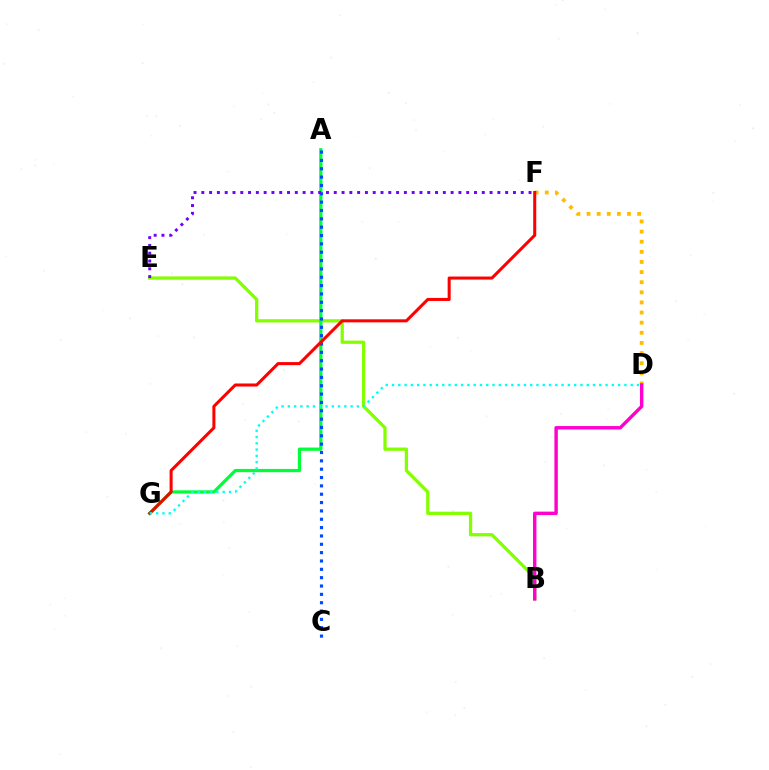{('B', 'E'): [{'color': '#84ff00', 'line_style': 'solid', 'thickness': 2.35}], ('A', 'G'): [{'color': '#00ff39', 'line_style': 'solid', 'thickness': 2.33}], ('D', 'F'): [{'color': '#ffbd00', 'line_style': 'dotted', 'thickness': 2.75}], ('B', 'D'): [{'color': '#ff00cf', 'line_style': 'solid', 'thickness': 2.46}], ('A', 'C'): [{'color': '#004bff', 'line_style': 'dotted', 'thickness': 2.27}], ('F', 'G'): [{'color': '#ff0000', 'line_style': 'solid', 'thickness': 2.19}], ('E', 'F'): [{'color': '#7200ff', 'line_style': 'dotted', 'thickness': 2.12}], ('D', 'G'): [{'color': '#00fff6', 'line_style': 'dotted', 'thickness': 1.71}]}